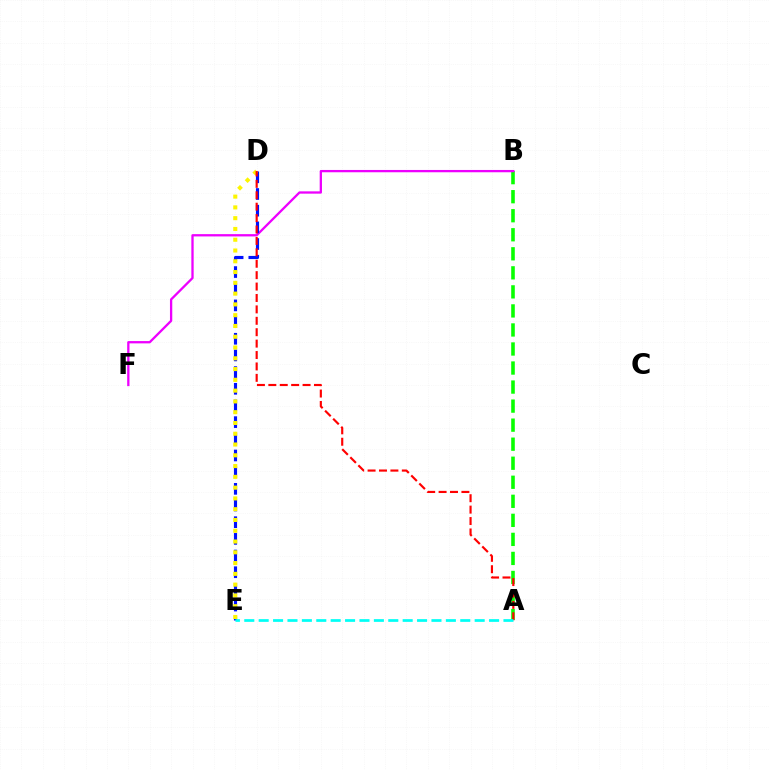{('A', 'B'): [{'color': '#08ff00', 'line_style': 'dashed', 'thickness': 2.59}], ('B', 'F'): [{'color': '#ee00ff', 'line_style': 'solid', 'thickness': 1.65}], ('D', 'E'): [{'color': '#0010ff', 'line_style': 'dashed', 'thickness': 2.27}, {'color': '#fcf500', 'line_style': 'dotted', 'thickness': 2.93}], ('A', 'D'): [{'color': '#ff0000', 'line_style': 'dashed', 'thickness': 1.55}], ('A', 'E'): [{'color': '#00fff6', 'line_style': 'dashed', 'thickness': 1.96}]}